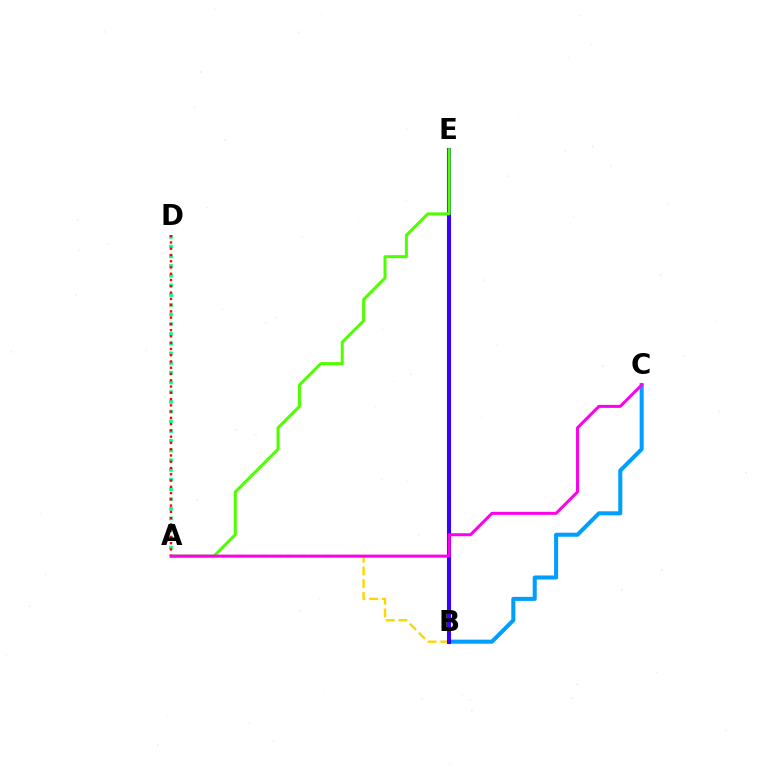{('A', 'D'): [{'color': '#00ff86', 'line_style': 'dotted', 'thickness': 2.64}, {'color': '#ff0000', 'line_style': 'dotted', 'thickness': 1.7}], ('B', 'C'): [{'color': '#009eff', 'line_style': 'solid', 'thickness': 2.92}], ('A', 'B'): [{'color': '#ffd500', 'line_style': 'dashed', 'thickness': 1.72}], ('B', 'E'): [{'color': '#3700ff', 'line_style': 'solid', 'thickness': 2.93}], ('A', 'E'): [{'color': '#4fff00', 'line_style': 'solid', 'thickness': 2.16}], ('A', 'C'): [{'color': '#ff00ed', 'line_style': 'solid', 'thickness': 2.16}]}